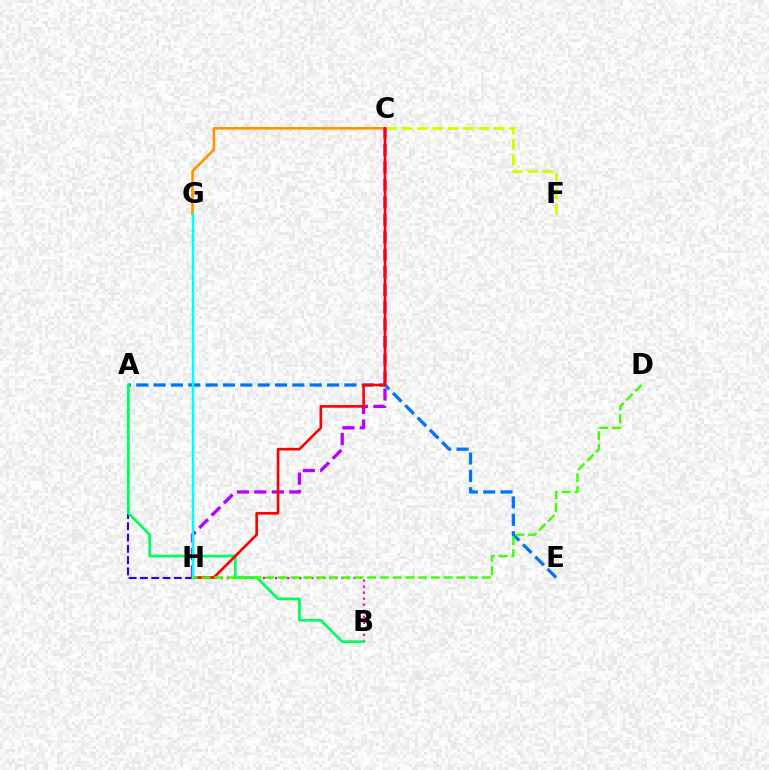{('B', 'H'): [{'color': '#ff00ac', 'line_style': 'dotted', 'thickness': 1.64}], ('C', 'G'): [{'color': '#ff9400', 'line_style': 'solid', 'thickness': 1.9}], ('C', 'F'): [{'color': '#d1ff00', 'line_style': 'dashed', 'thickness': 2.09}], ('A', 'H'): [{'color': '#2500ff', 'line_style': 'dashed', 'thickness': 1.53}], ('A', 'E'): [{'color': '#0074ff', 'line_style': 'dashed', 'thickness': 2.36}], ('A', 'B'): [{'color': '#00ff5c', 'line_style': 'solid', 'thickness': 1.96}], ('C', 'H'): [{'color': '#b900ff', 'line_style': 'dashed', 'thickness': 2.37}, {'color': '#ff0000', 'line_style': 'solid', 'thickness': 1.9}], ('G', 'H'): [{'color': '#00fff6', 'line_style': 'solid', 'thickness': 1.79}], ('D', 'H'): [{'color': '#3dff00', 'line_style': 'dashed', 'thickness': 1.73}]}